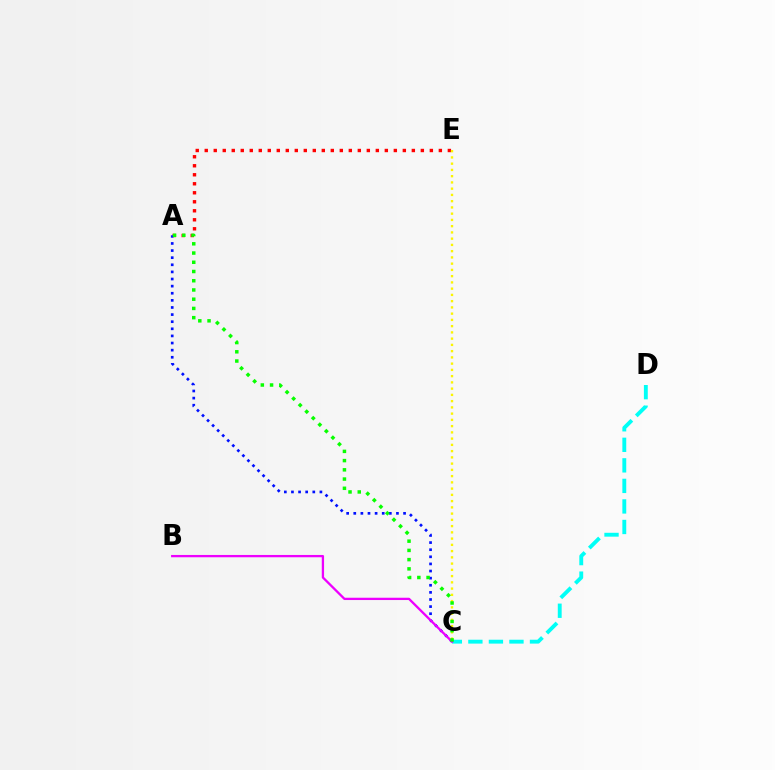{('C', 'D'): [{'color': '#00fff6', 'line_style': 'dashed', 'thickness': 2.79}], ('A', 'E'): [{'color': '#ff0000', 'line_style': 'dotted', 'thickness': 2.45}], ('A', 'C'): [{'color': '#0010ff', 'line_style': 'dotted', 'thickness': 1.93}, {'color': '#08ff00', 'line_style': 'dotted', 'thickness': 2.51}], ('C', 'E'): [{'color': '#fcf500', 'line_style': 'dotted', 'thickness': 1.7}], ('B', 'C'): [{'color': '#ee00ff', 'line_style': 'solid', 'thickness': 1.66}]}